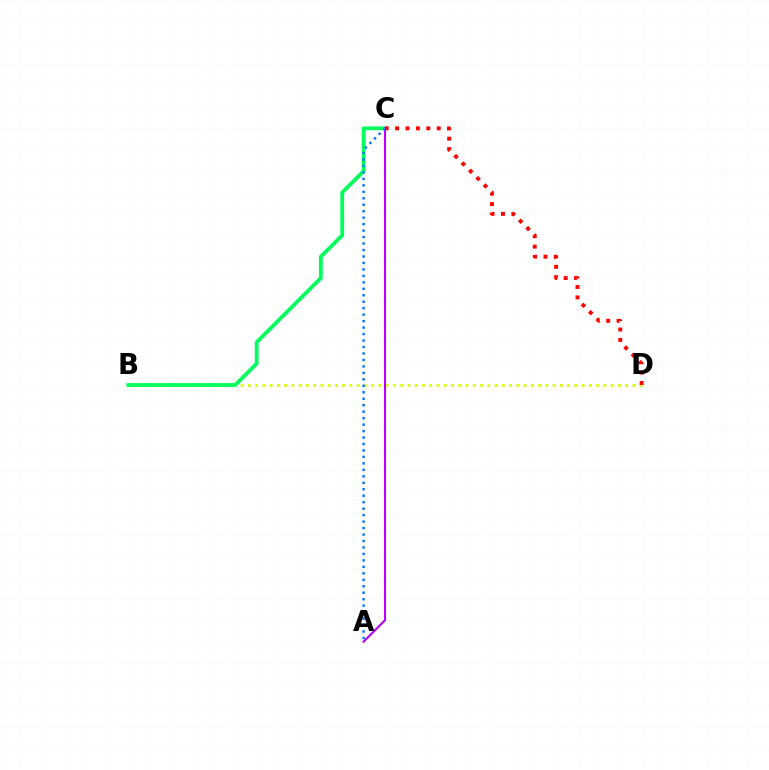{('B', 'D'): [{'color': '#d1ff00', 'line_style': 'dotted', 'thickness': 1.97}], ('B', 'C'): [{'color': '#00ff5c', 'line_style': 'solid', 'thickness': 2.74}], ('C', 'D'): [{'color': '#ff0000', 'line_style': 'dotted', 'thickness': 2.82}], ('A', 'C'): [{'color': '#b900ff', 'line_style': 'solid', 'thickness': 1.52}, {'color': '#0074ff', 'line_style': 'dotted', 'thickness': 1.76}]}